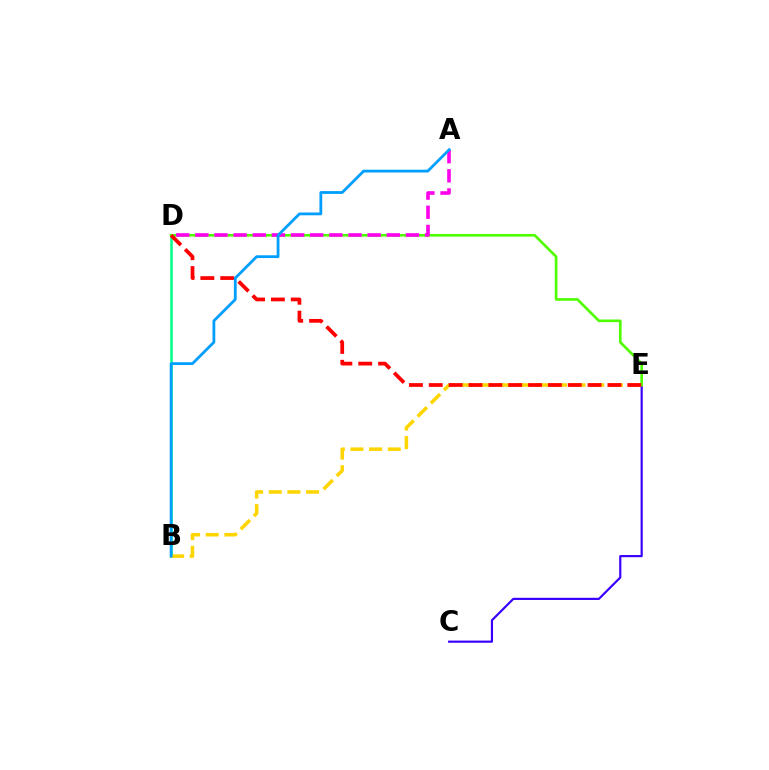{('B', 'D'): [{'color': '#00ff86', 'line_style': 'solid', 'thickness': 1.81}], ('C', 'E'): [{'color': '#3700ff', 'line_style': 'solid', 'thickness': 1.56}], ('B', 'E'): [{'color': '#ffd500', 'line_style': 'dashed', 'thickness': 2.53}], ('D', 'E'): [{'color': '#4fff00', 'line_style': 'solid', 'thickness': 1.91}, {'color': '#ff0000', 'line_style': 'dashed', 'thickness': 2.7}], ('A', 'D'): [{'color': '#ff00ed', 'line_style': 'dashed', 'thickness': 2.6}], ('A', 'B'): [{'color': '#009eff', 'line_style': 'solid', 'thickness': 2.0}]}